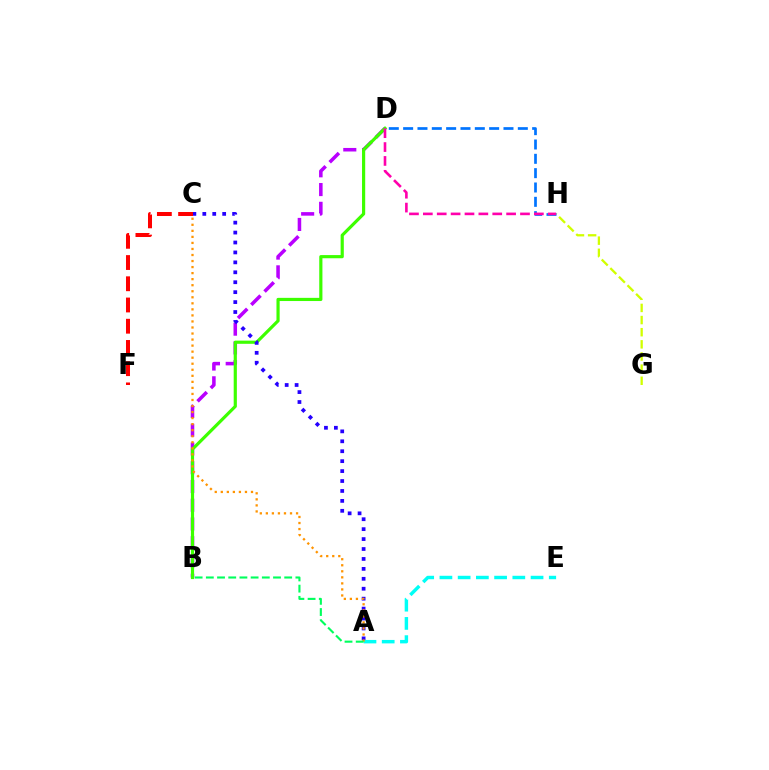{('G', 'H'): [{'color': '#d1ff00', 'line_style': 'dashed', 'thickness': 1.65}], ('B', 'D'): [{'color': '#b900ff', 'line_style': 'dashed', 'thickness': 2.55}, {'color': '#3dff00', 'line_style': 'solid', 'thickness': 2.29}], ('A', 'C'): [{'color': '#2500ff', 'line_style': 'dotted', 'thickness': 2.7}, {'color': '#ff9400', 'line_style': 'dotted', 'thickness': 1.64}], ('C', 'F'): [{'color': '#ff0000', 'line_style': 'dashed', 'thickness': 2.88}], ('D', 'H'): [{'color': '#0074ff', 'line_style': 'dashed', 'thickness': 1.95}, {'color': '#ff00ac', 'line_style': 'dashed', 'thickness': 1.89}], ('A', 'E'): [{'color': '#00fff6', 'line_style': 'dashed', 'thickness': 2.48}], ('A', 'B'): [{'color': '#00ff5c', 'line_style': 'dashed', 'thickness': 1.52}]}